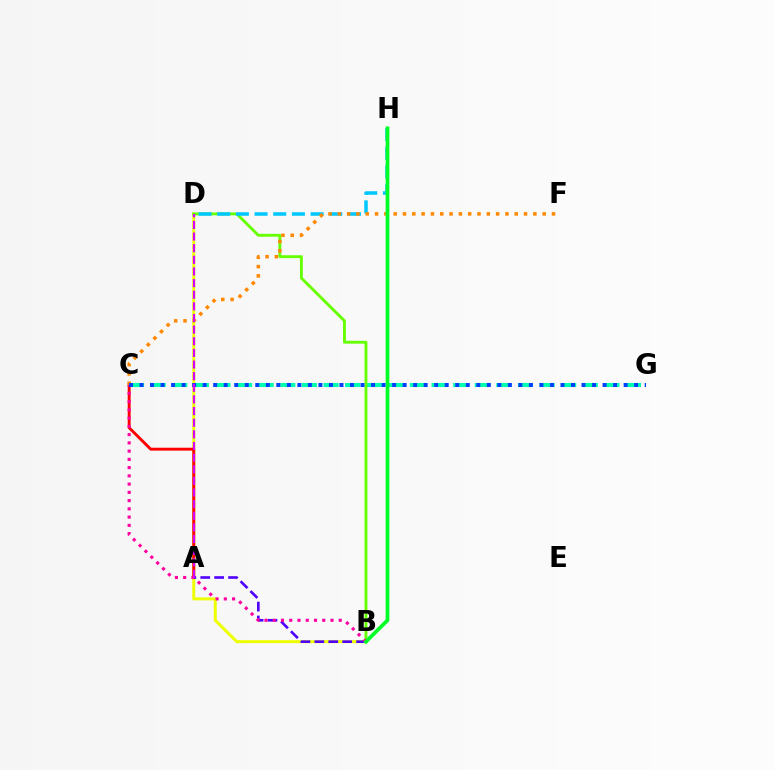{('C', 'G'): [{'color': '#00ffaf', 'line_style': 'dashed', 'thickness': 2.94}, {'color': '#003fff', 'line_style': 'dotted', 'thickness': 2.86}], ('B', 'D'): [{'color': '#eeff00', 'line_style': 'solid', 'thickness': 2.14}, {'color': '#66ff00', 'line_style': 'solid', 'thickness': 2.06}], ('A', 'C'): [{'color': '#ff0000', 'line_style': 'solid', 'thickness': 2.09}], ('A', 'B'): [{'color': '#4f00ff', 'line_style': 'dashed', 'thickness': 1.89}], ('D', 'H'): [{'color': '#00c7ff', 'line_style': 'dashed', 'thickness': 2.54}], ('B', 'C'): [{'color': '#ff00a0', 'line_style': 'dotted', 'thickness': 2.24}], ('C', 'F'): [{'color': '#ff8800', 'line_style': 'dotted', 'thickness': 2.53}], ('B', 'H'): [{'color': '#00ff27', 'line_style': 'solid', 'thickness': 2.68}], ('A', 'D'): [{'color': '#d600ff', 'line_style': 'dashed', 'thickness': 1.58}]}